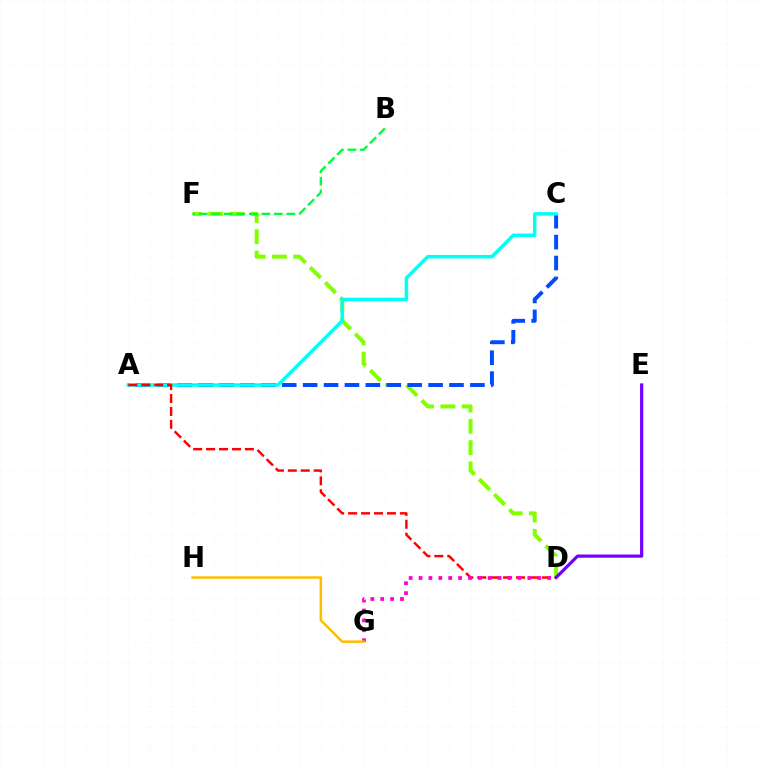{('D', 'F'): [{'color': '#84ff00', 'line_style': 'dashed', 'thickness': 2.89}], ('A', 'C'): [{'color': '#004bff', 'line_style': 'dashed', 'thickness': 2.84}, {'color': '#00fff6', 'line_style': 'solid', 'thickness': 2.51}], ('A', 'D'): [{'color': '#ff0000', 'line_style': 'dashed', 'thickness': 1.76}], ('B', 'F'): [{'color': '#00ff39', 'line_style': 'dashed', 'thickness': 1.7}], ('D', 'G'): [{'color': '#ff00cf', 'line_style': 'dotted', 'thickness': 2.69}], ('G', 'H'): [{'color': '#ffbd00', 'line_style': 'solid', 'thickness': 1.81}], ('D', 'E'): [{'color': '#7200ff', 'line_style': 'solid', 'thickness': 2.3}]}